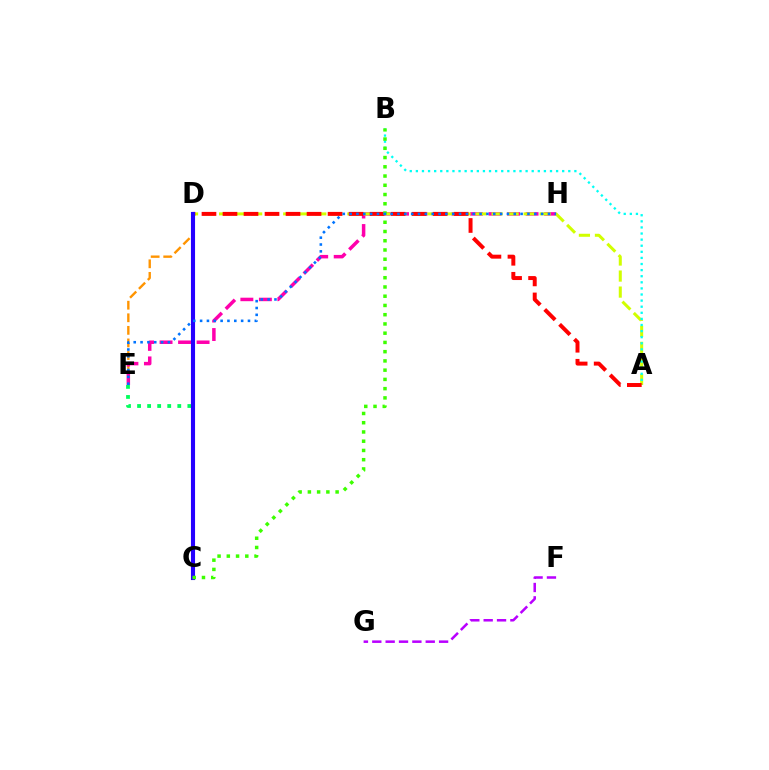{('D', 'E'): [{'color': '#ff9400', 'line_style': 'dashed', 'thickness': 1.71}], ('E', 'H'): [{'color': '#ff00ac', 'line_style': 'dashed', 'thickness': 2.51}, {'color': '#0074ff', 'line_style': 'dotted', 'thickness': 1.86}], ('A', 'D'): [{'color': '#d1ff00', 'line_style': 'dashed', 'thickness': 2.18}, {'color': '#ff0000', 'line_style': 'dashed', 'thickness': 2.85}], ('A', 'B'): [{'color': '#00fff6', 'line_style': 'dotted', 'thickness': 1.66}], ('F', 'G'): [{'color': '#b900ff', 'line_style': 'dashed', 'thickness': 1.81}], ('C', 'E'): [{'color': '#00ff5c', 'line_style': 'dotted', 'thickness': 2.73}], ('C', 'D'): [{'color': '#2500ff', 'line_style': 'solid', 'thickness': 2.95}], ('B', 'C'): [{'color': '#3dff00', 'line_style': 'dotted', 'thickness': 2.51}]}